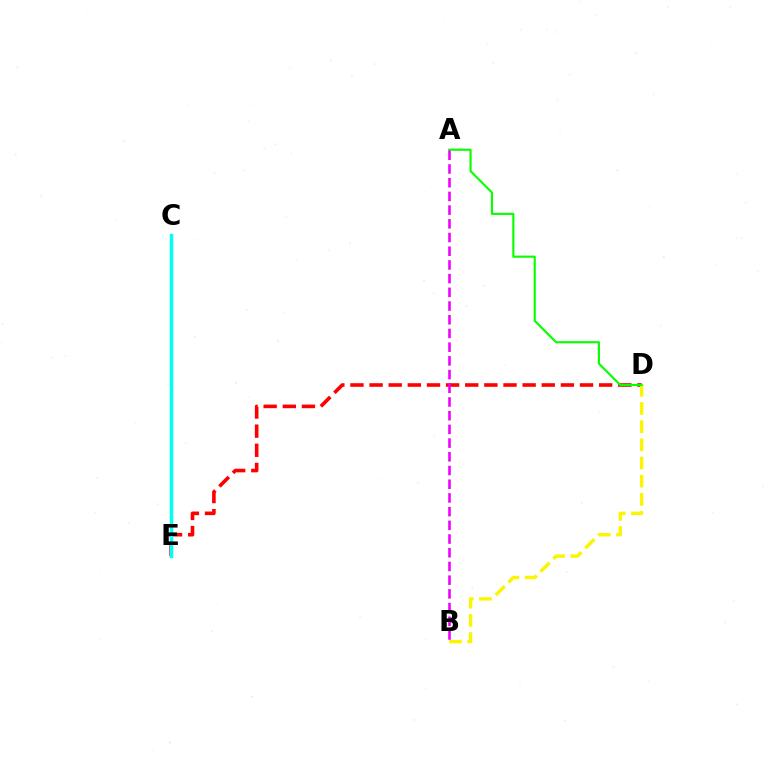{('C', 'E'): [{'color': '#0010ff', 'line_style': 'dashed', 'thickness': 1.93}, {'color': '#00fff6', 'line_style': 'solid', 'thickness': 2.49}], ('D', 'E'): [{'color': '#ff0000', 'line_style': 'dashed', 'thickness': 2.6}], ('B', 'D'): [{'color': '#fcf500', 'line_style': 'dashed', 'thickness': 2.47}], ('A', 'D'): [{'color': '#08ff00', 'line_style': 'solid', 'thickness': 1.54}], ('A', 'B'): [{'color': '#ee00ff', 'line_style': 'dashed', 'thickness': 1.86}]}